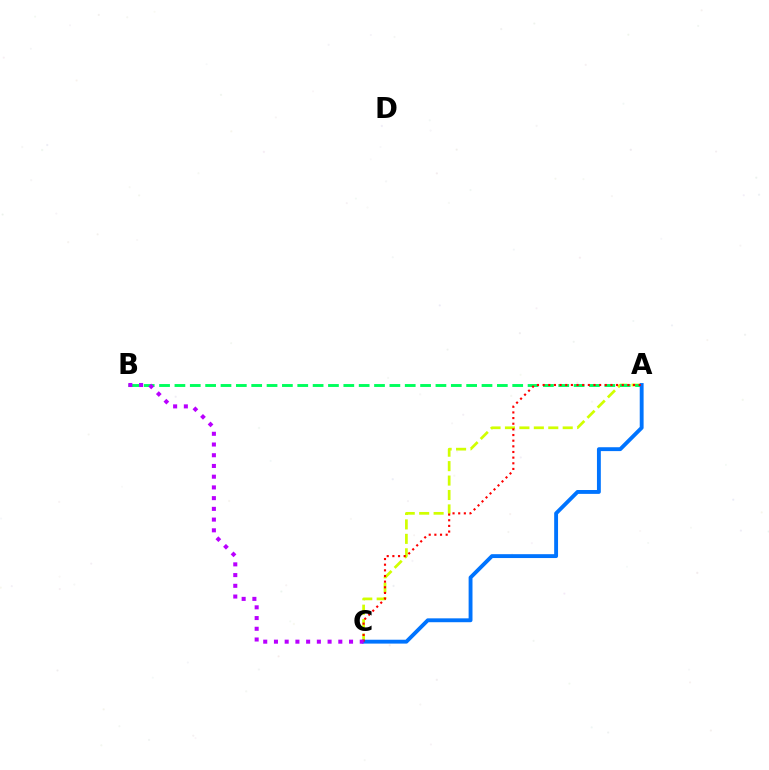{('A', 'C'): [{'color': '#d1ff00', 'line_style': 'dashed', 'thickness': 1.96}, {'color': '#0074ff', 'line_style': 'solid', 'thickness': 2.79}, {'color': '#ff0000', 'line_style': 'dotted', 'thickness': 1.54}], ('A', 'B'): [{'color': '#00ff5c', 'line_style': 'dashed', 'thickness': 2.09}], ('B', 'C'): [{'color': '#b900ff', 'line_style': 'dotted', 'thickness': 2.91}]}